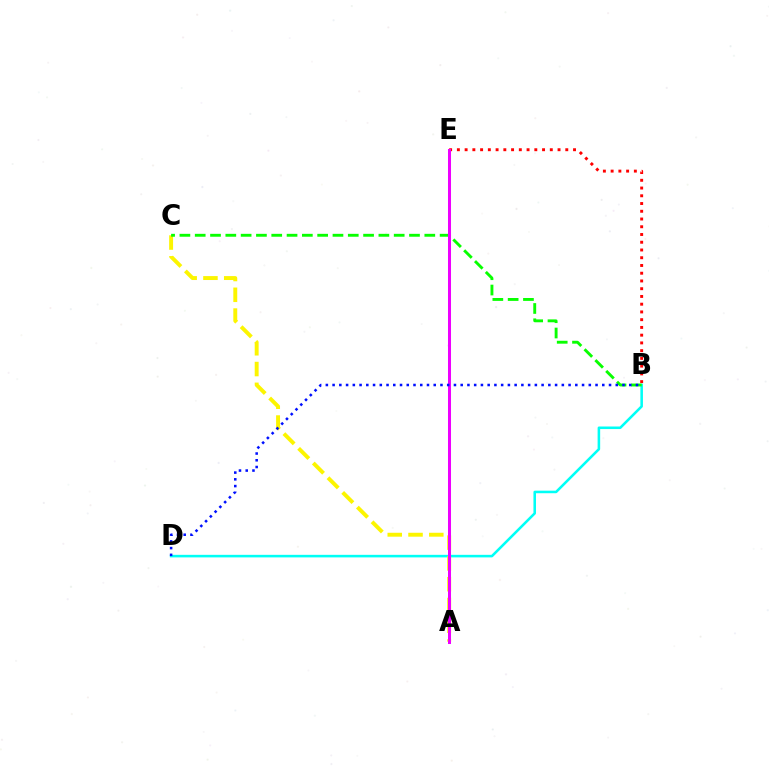{('B', 'D'): [{'color': '#00fff6', 'line_style': 'solid', 'thickness': 1.84}, {'color': '#0010ff', 'line_style': 'dotted', 'thickness': 1.83}], ('B', 'E'): [{'color': '#ff0000', 'line_style': 'dotted', 'thickness': 2.1}], ('A', 'C'): [{'color': '#fcf500', 'line_style': 'dashed', 'thickness': 2.82}], ('B', 'C'): [{'color': '#08ff00', 'line_style': 'dashed', 'thickness': 2.08}], ('A', 'E'): [{'color': '#ee00ff', 'line_style': 'solid', 'thickness': 2.17}]}